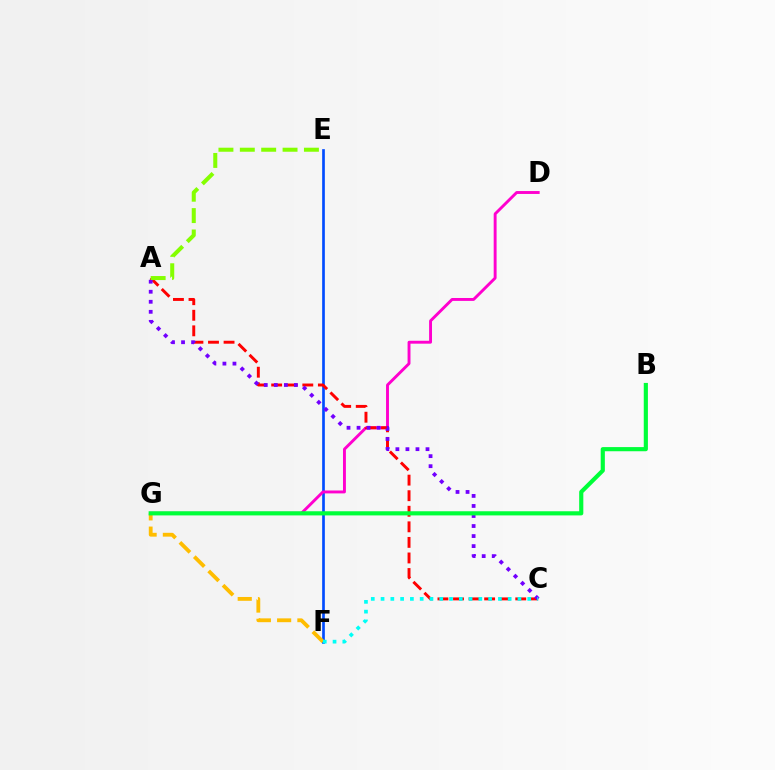{('E', 'F'): [{'color': '#004bff', 'line_style': 'solid', 'thickness': 1.93}], ('D', 'G'): [{'color': '#ff00cf', 'line_style': 'solid', 'thickness': 2.09}], ('A', 'C'): [{'color': '#ff0000', 'line_style': 'dashed', 'thickness': 2.11}, {'color': '#7200ff', 'line_style': 'dotted', 'thickness': 2.73}], ('F', 'G'): [{'color': '#ffbd00', 'line_style': 'dashed', 'thickness': 2.75}], ('C', 'F'): [{'color': '#00fff6', 'line_style': 'dotted', 'thickness': 2.66}], ('A', 'E'): [{'color': '#84ff00', 'line_style': 'dashed', 'thickness': 2.9}], ('B', 'G'): [{'color': '#00ff39', 'line_style': 'solid', 'thickness': 2.99}]}